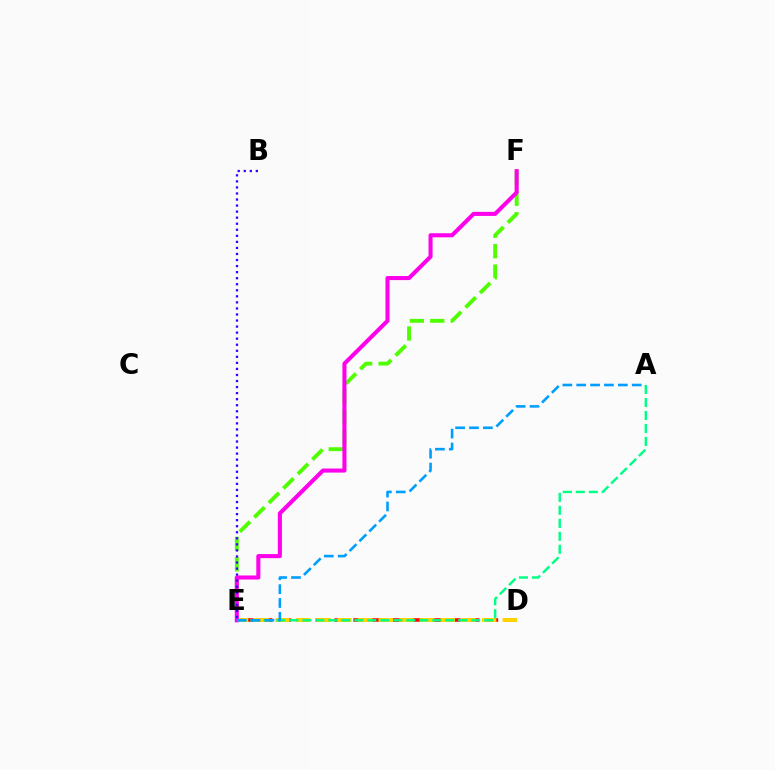{('D', 'E'): [{'color': '#ff0000', 'line_style': 'dashed', 'thickness': 2.56}, {'color': '#ffd500', 'line_style': 'dashed', 'thickness': 2.81}], ('E', 'F'): [{'color': '#4fff00', 'line_style': 'dashed', 'thickness': 2.78}, {'color': '#ff00ed', 'line_style': 'solid', 'thickness': 2.93}], ('B', 'E'): [{'color': '#3700ff', 'line_style': 'dotted', 'thickness': 1.64}], ('A', 'E'): [{'color': '#00ff86', 'line_style': 'dashed', 'thickness': 1.76}, {'color': '#009eff', 'line_style': 'dashed', 'thickness': 1.88}]}